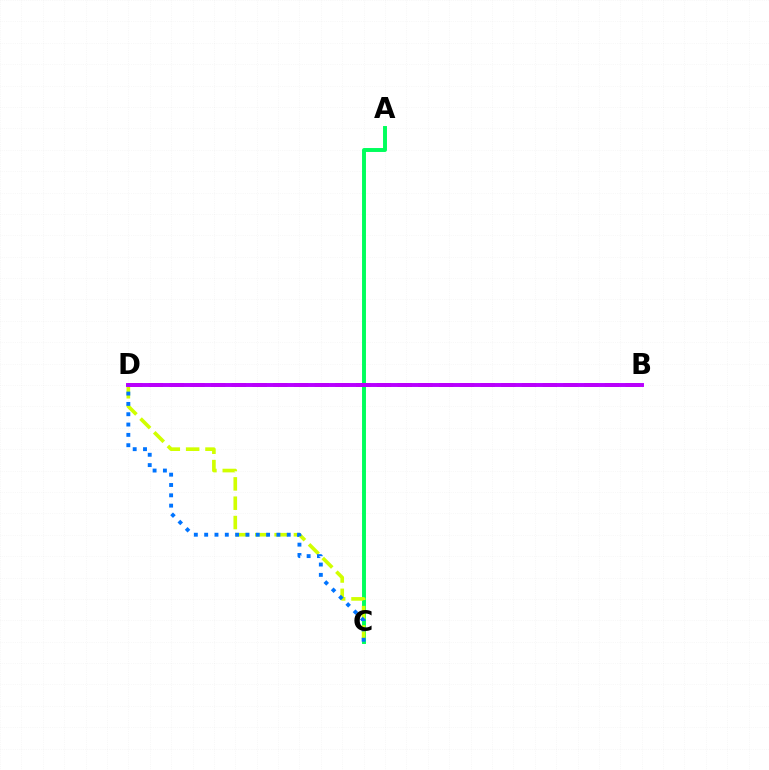{('A', 'C'): [{'color': '#00ff5c', 'line_style': 'solid', 'thickness': 2.83}], ('C', 'D'): [{'color': '#d1ff00', 'line_style': 'dashed', 'thickness': 2.63}, {'color': '#0074ff', 'line_style': 'dotted', 'thickness': 2.8}], ('B', 'D'): [{'color': '#ff0000', 'line_style': 'dashed', 'thickness': 2.82}, {'color': '#b900ff', 'line_style': 'solid', 'thickness': 2.83}]}